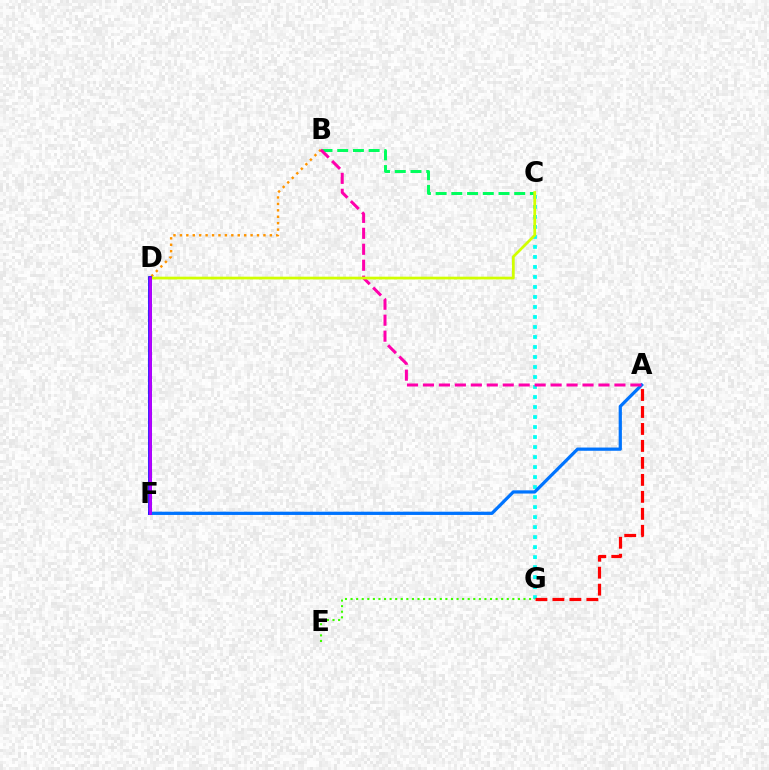{('C', 'G'): [{'color': '#00fff6', 'line_style': 'dotted', 'thickness': 2.72}], ('B', 'D'): [{'color': '#ff9400', 'line_style': 'dotted', 'thickness': 1.75}], ('B', 'C'): [{'color': '#00ff5c', 'line_style': 'dashed', 'thickness': 2.13}], ('A', 'G'): [{'color': '#ff0000', 'line_style': 'dashed', 'thickness': 2.31}], ('A', 'F'): [{'color': '#0074ff', 'line_style': 'solid', 'thickness': 2.33}], ('A', 'B'): [{'color': '#ff00ac', 'line_style': 'dashed', 'thickness': 2.17}], ('E', 'G'): [{'color': '#3dff00', 'line_style': 'dotted', 'thickness': 1.52}], ('C', 'D'): [{'color': '#d1ff00', 'line_style': 'solid', 'thickness': 1.97}], ('D', 'F'): [{'color': '#2500ff', 'line_style': 'solid', 'thickness': 2.69}, {'color': '#b900ff', 'line_style': 'solid', 'thickness': 1.94}]}